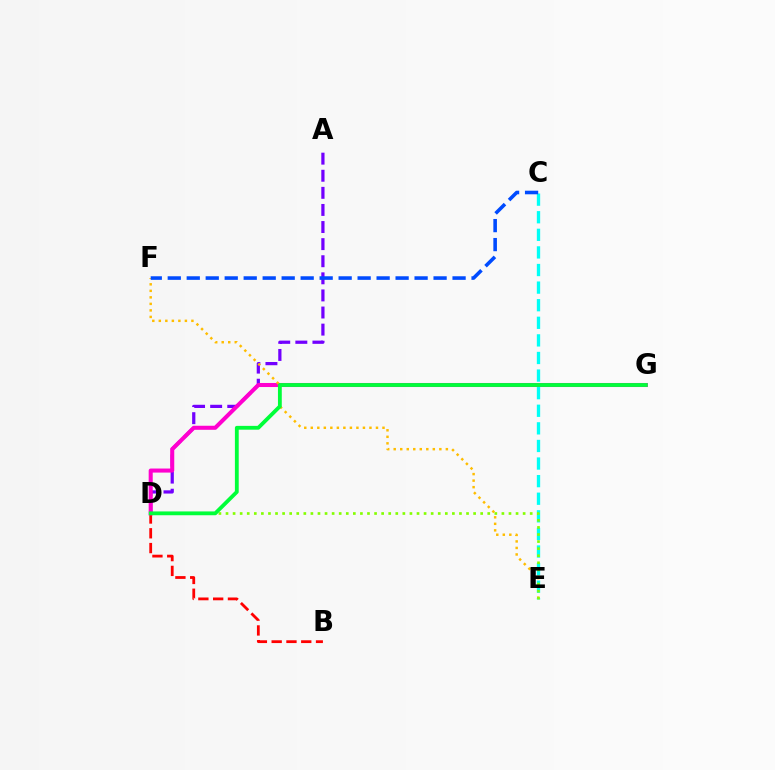{('B', 'D'): [{'color': '#ff0000', 'line_style': 'dashed', 'thickness': 2.01}], ('A', 'D'): [{'color': '#7200ff', 'line_style': 'dashed', 'thickness': 2.32}], ('D', 'G'): [{'color': '#ff00cf', 'line_style': 'solid', 'thickness': 2.92}, {'color': '#00ff39', 'line_style': 'solid', 'thickness': 2.75}], ('E', 'F'): [{'color': '#ffbd00', 'line_style': 'dotted', 'thickness': 1.77}], ('C', 'E'): [{'color': '#00fff6', 'line_style': 'dashed', 'thickness': 2.39}], ('D', 'E'): [{'color': '#84ff00', 'line_style': 'dotted', 'thickness': 1.92}], ('C', 'F'): [{'color': '#004bff', 'line_style': 'dashed', 'thickness': 2.58}]}